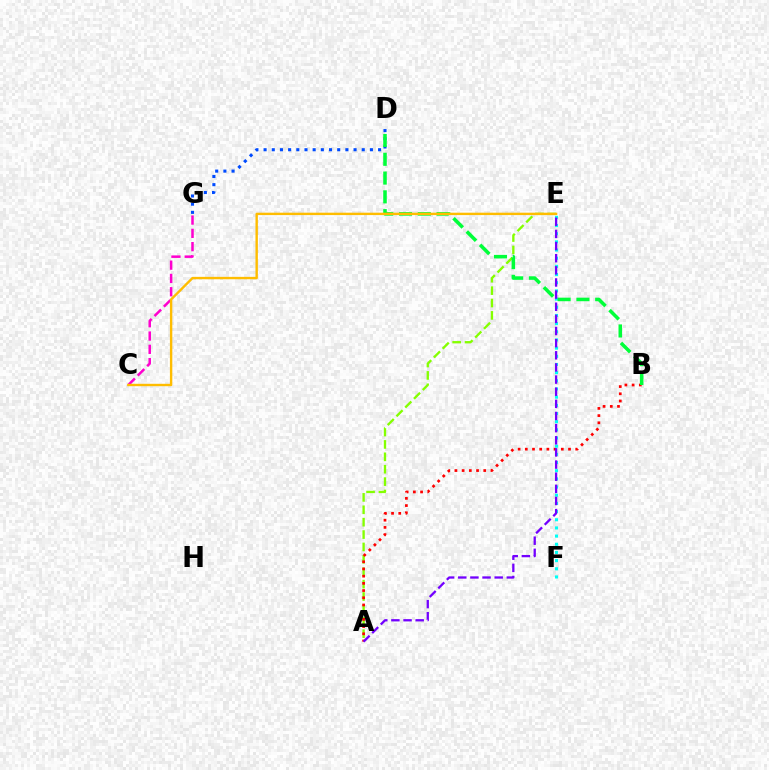{('A', 'E'): [{'color': '#84ff00', 'line_style': 'dashed', 'thickness': 1.68}, {'color': '#7200ff', 'line_style': 'dashed', 'thickness': 1.65}], ('A', 'B'): [{'color': '#ff0000', 'line_style': 'dotted', 'thickness': 1.96}], ('C', 'G'): [{'color': '#ff00cf', 'line_style': 'dashed', 'thickness': 1.81}], ('E', 'F'): [{'color': '#00fff6', 'line_style': 'dotted', 'thickness': 2.22}], ('D', 'G'): [{'color': '#004bff', 'line_style': 'dotted', 'thickness': 2.22}], ('B', 'D'): [{'color': '#00ff39', 'line_style': 'dashed', 'thickness': 2.55}], ('C', 'E'): [{'color': '#ffbd00', 'line_style': 'solid', 'thickness': 1.73}]}